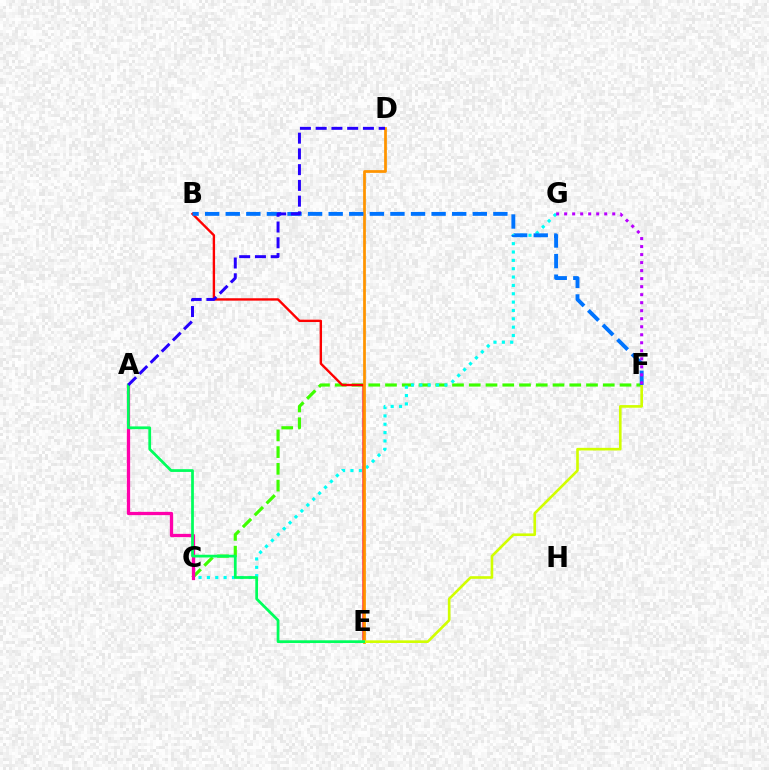{('C', 'F'): [{'color': '#3dff00', 'line_style': 'dashed', 'thickness': 2.28}], ('C', 'G'): [{'color': '#00fff6', 'line_style': 'dotted', 'thickness': 2.27}], ('B', 'E'): [{'color': '#ff0000', 'line_style': 'solid', 'thickness': 1.71}], ('D', 'E'): [{'color': '#ff9400', 'line_style': 'solid', 'thickness': 1.98}], ('E', 'F'): [{'color': '#d1ff00', 'line_style': 'solid', 'thickness': 1.9}], ('A', 'C'): [{'color': '#ff00ac', 'line_style': 'solid', 'thickness': 2.35}], ('B', 'F'): [{'color': '#0074ff', 'line_style': 'dashed', 'thickness': 2.8}], ('A', 'E'): [{'color': '#00ff5c', 'line_style': 'solid', 'thickness': 1.98}], ('A', 'D'): [{'color': '#2500ff', 'line_style': 'dashed', 'thickness': 2.14}], ('F', 'G'): [{'color': '#b900ff', 'line_style': 'dotted', 'thickness': 2.18}]}